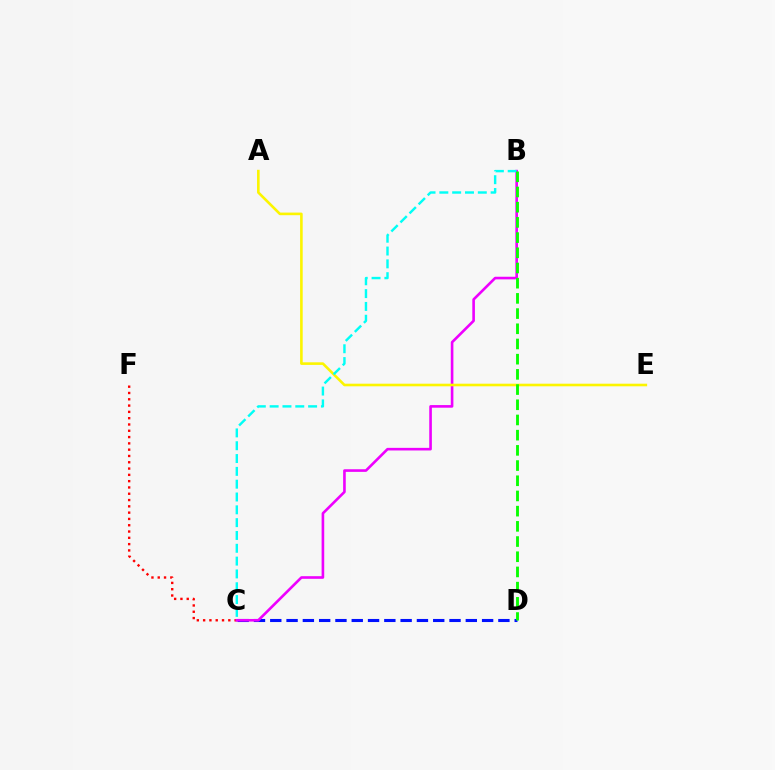{('C', 'D'): [{'color': '#0010ff', 'line_style': 'dashed', 'thickness': 2.21}], ('C', 'F'): [{'color': '#ff0000', 'line_style': 'dotted', 'thickness': 1.71}], ('B', 'C'): [{'color': '#ee00ff', 'line_style': 'solid', 'thickness': 1.89}, {'color': '#00fff6', 'line_style': 'dashed', 'thickness': 1.74}], ('A', 'E'): [{'color': '#fcf500', 'line_style': 'solid', 'thickness': 1.88}], ('B', 'D'): [{'color': '#08ff00', 'line_style': 'dashed', 'thickness': 2.06}]}